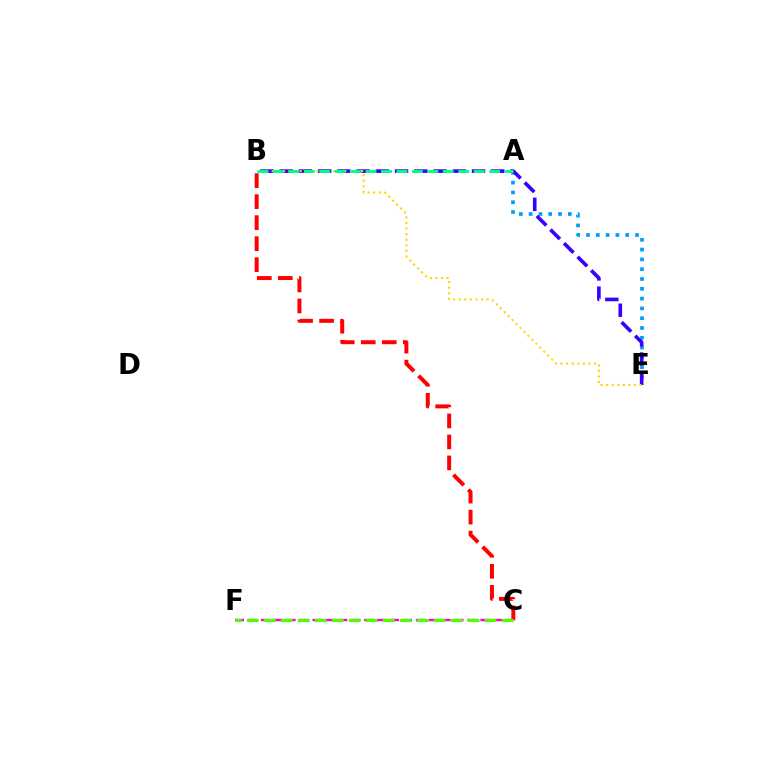{('B', 'C'): [{'color': '#ff0000', 'line_style': 'dashed', 'thickness': 2.85}], ('C', 'F'): [{'color': '#ff00ed', 'line_style': 'dashed', 'thickness': 1.75}, {'color': '#4fff00', 'line_style': 'dashed', 'thickness': 2.31}], ('A', 'E'): [{'color': '#009eff', 'line_style': 'dotted', 'thickness': 2.66}], ('B', 'E'): [{'color': '#3700ff', 'line_style': 'dashed', 'thickness': 2.61}, {'color': '#ffd500', 'line_style': 'dotted', 'thickness': 1.52}], ('A', 'B'): [{'color': '#00ff86', 'line_style': 'dashed', 'thickness': 2.1}]}